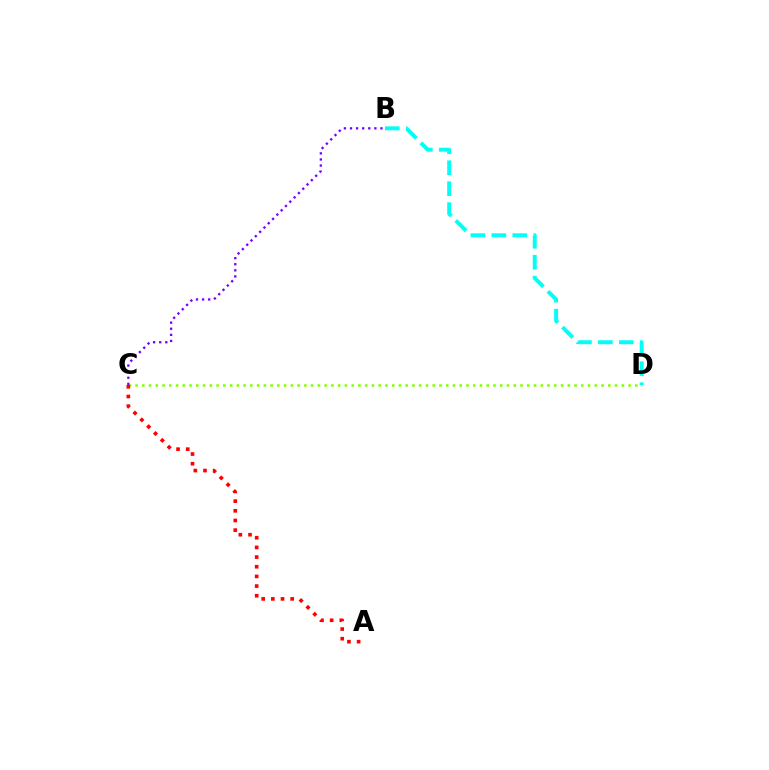{('C', 'D'): [{'color': '#84ff00', 'line_style': 'dotted', 'thickness': 1.84}], ('B', 'C'): [{'color': '#7200ff', 'line_style': 'dotted', 'thickness': 1.66}], ('B', 'D'): [{'color': '#00fff6', 'line_style': 'dashed', 'thickness': 2.84}], ('A', 'C'): [{'color': '#ff0000', 'line_style': 'dotted', 'thickness': 2.63}]}